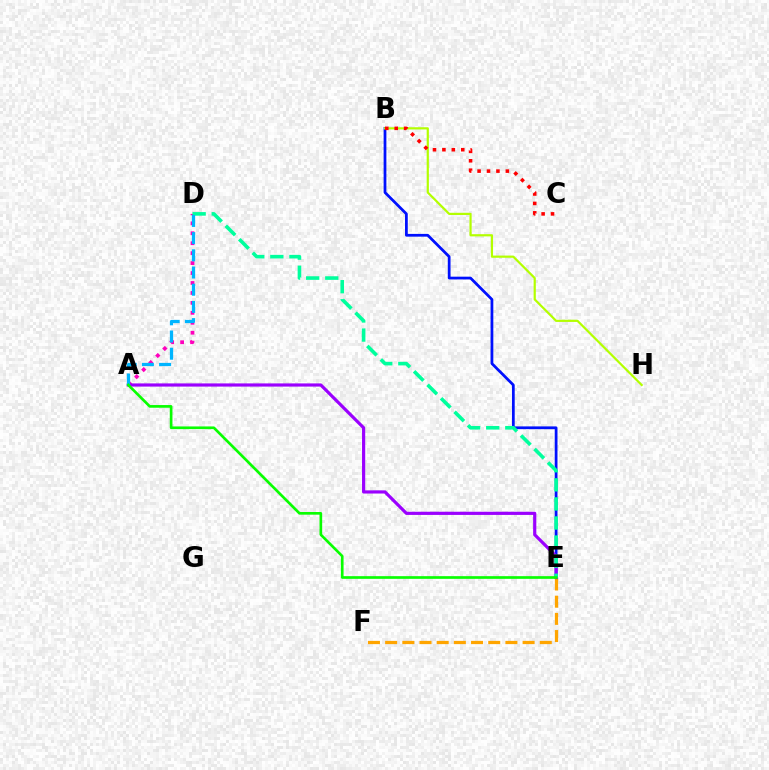{('E', 'F'): [{'color': '#ffa500', 'line_style': 'dashed', 'thickness': 2.33}], ('B', 'E'): [{'color': '#0010ff', 'line_style': 'solid', 'thickness': 1.98}], ('A', 'D'): [{'color': '#ff00bd', 'line_style': 'dotted', 'thickness': 2.7}, {'color': '#00b5ff', 'line_style': 'dashed', 'thickness': 2.34}], ('A', 'E'): [{'color': '#9b00ff', 'line_style': 'solid', 'thickness': 2.29}, {'color': '#08ff00', 'line_style': 'solid', 'thickness': 1.93}], ('D', 'E'): [{'color': '#00ff9d', 'line_style': 'dashed', 'thickness': 2.59}], ('B', 'H'): [{'color': '#b3ff00', 'line_style': 'solid', 'thickness': 1.58}], ('B', 'C'): [{'color': '#ff0000', 'line_style': 'dotted', 'thickness': 2.56}]}